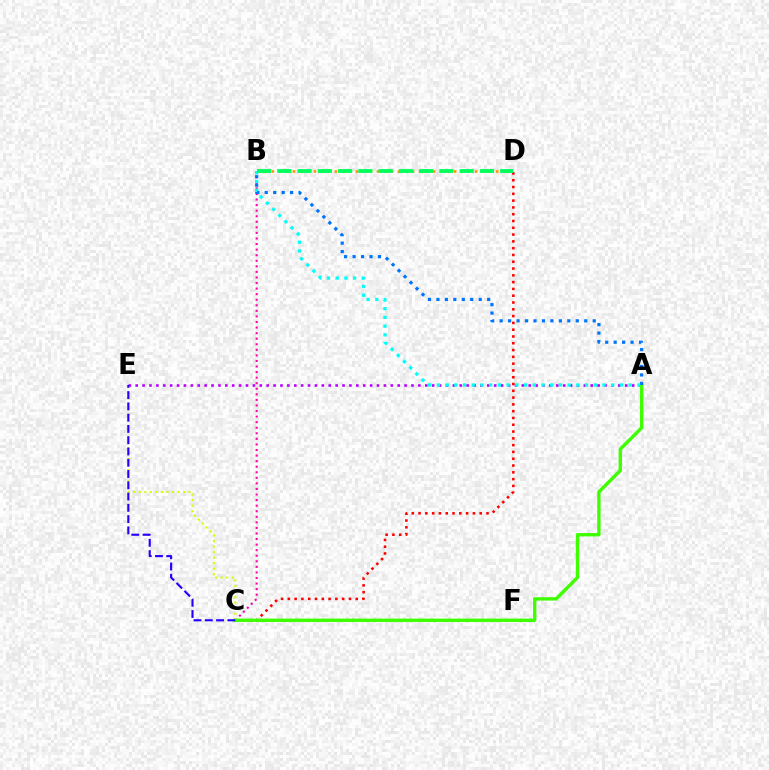{('A', 'E'): [{'color': '#b900ff', 'line_style': 'dotted', 'thickness': 1.87}], ('B', 'D'): [{'color': '#ff9400', 'line_style': 'dotted', 'thickness': 1.9}, {'color': '#00ff5c', 'line_style': 'dashed', 'thickness': 2.75}], ('C', 'D'): [{'color': '#ff0000', 'line_style': 'dotted', 'thickness': 1.85}], ('B', 'C'): [{'color': '#ff00ac', 'line_style': 'dotted', 'thickness': 1.51}], ('C', 'E'): [{'color': '#d1ff00', 'line_style': 'dotted', 'thickness': 1.5}, {'color': '#2500ff', 'line_style': 'dashed', 'thickness': 1.53}], ('A', 'B'): [{'color': '#00fff6', 'line_style': 'dotted', 'thickness': 2.37}, {'color': '#0074ff', 'line_style': 'dotted', 'thickness': 2.3}], ('A', 'C'): [{'color': '#3dff00', 'line_style': 'solid', 'thickness': 2.42}]}